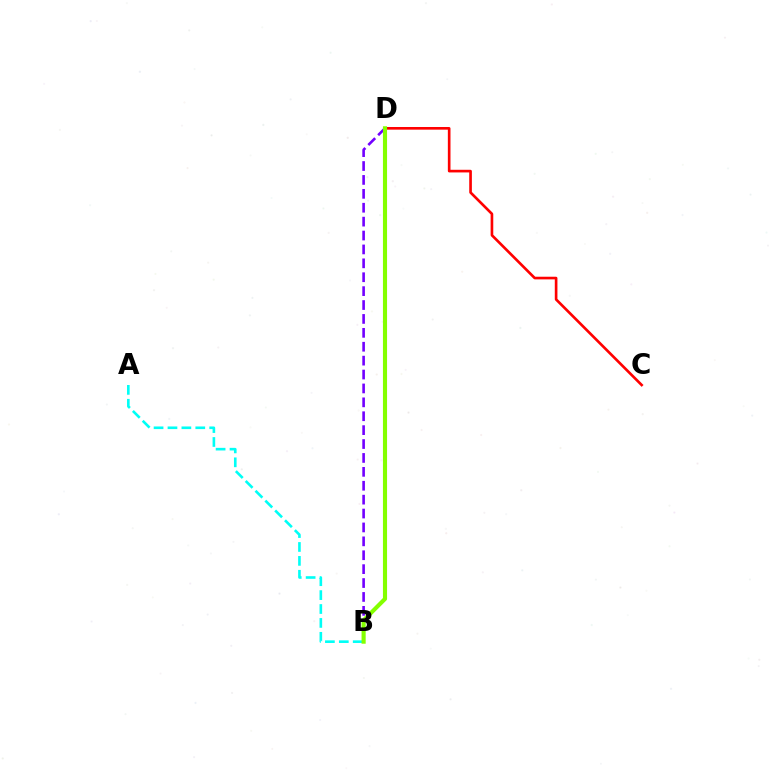{('C', 'D'): [{'color': '#ff0000', 'line_style': 'solid', 'thickness': 1.91}], ('A', 'B'): [{'color': '#00fff6', 'line_style': 'dashed', 'thickness': 1.89}], ('B', 'D'): [{'color': '#7200ff', 'line_style': 'dashed', 'thickness': 1.89}, {'color': '#84ff00', 'line_style': 'solid', 'thickness': 2.97}]}